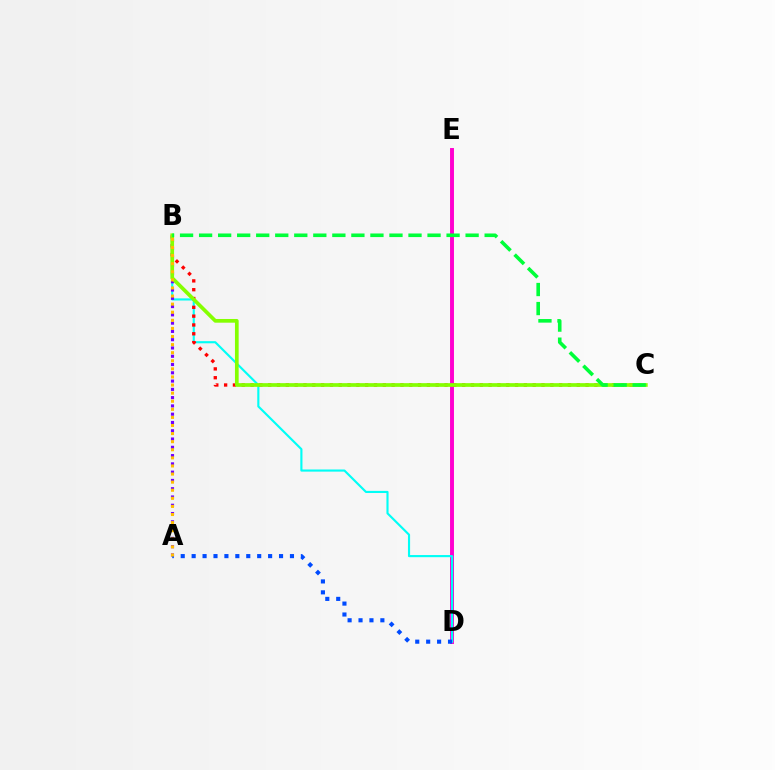{('D', 'E'): [{'color': '#ff00cf', 'line_style': 'solid', 'thickness': 2.83}], ('B', 'D'): [{'color': '#00fff6', 'line_style': 'solid', 'thickness': 1.54}], ('A', 'B'): [{'color': '#7200ff', 'line_style': 'dotted', 'thickness': 2.25}, {'color': '#ffbd00', 'line_style': 'dotted', 'thickness': 2.2}], ('B', 'C'): [{'color': '#ff0000', 'line_style': 'dotted', 'thickness': 2.4}, {'color': '#84ff00', 'line_style': 'solid', 'thickness': 2.66}, {'color': '#00ff39', 'line_style': 'dashed', 'thickness': 2.59}], ('A', 'D'): [{'color': '#004bff', 'line_style': 'dotted', 'thickness': 2.97}]}